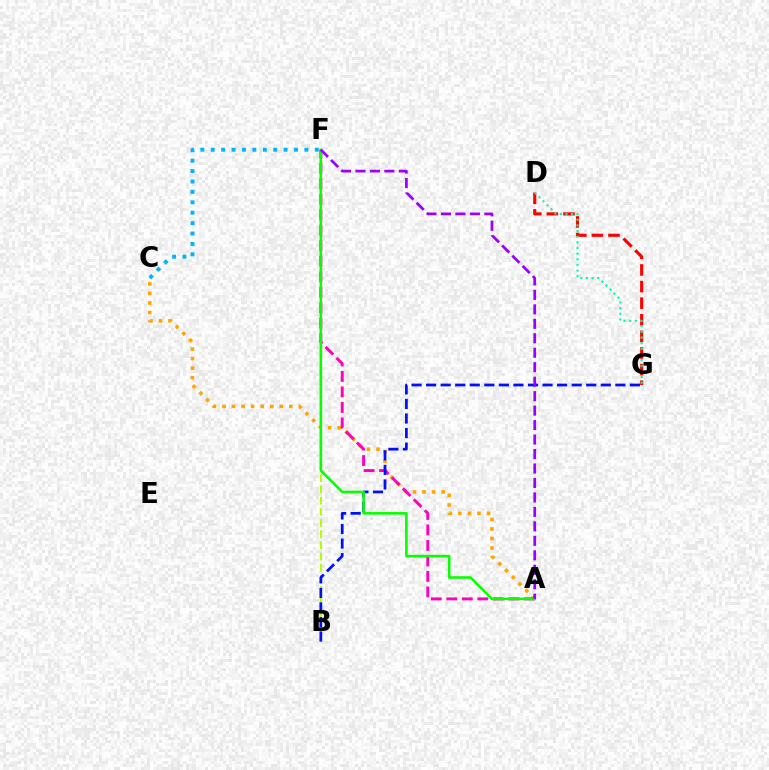{('D', 'G'): [{'color': '#ff0000', 'line_style': 'dashed', 'thickness': 2.26}, {'color': '#00ff9d', 'line_style': 'dotted', 'thickness': 1.53}], ('A', 'C'): [{'color': '#ffa500', 'line_style': 'dotted', 'thickness': 2.59}], ('B', 'F'): [{'color': '#b3ff00', 'line_style': 'dashed', 'thickness': 1.52}], ('A', 'F'): [{'color': '#ff00bd', 'line_style': 'dashed', 'thickness': 2.11}, {'color': '#08ff00', 'line_style': 'solid', 'thickness': 1.87}, {'color': '#9b00ff', 'line_style': 'dashed', 'thickness': 1.97}], ('B', 'G'): [{'color': '#0010ff', 'line_style': 'dashed', 'thickness': 1.98}], ('C', 'F'): [{'color': '#00b5ff', 'line_style': 'dotted', 'thickness': 2.83}]}